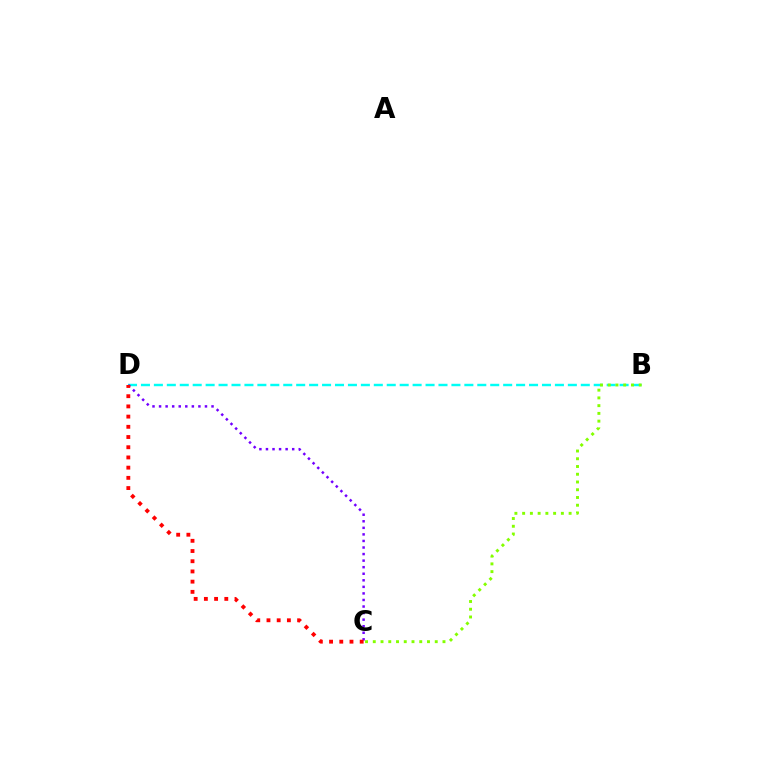{('B', 'D'): [{'color': '#00fff6', 'line_style': 'dashed', 'thickness': 1.76}], ('C', 'D'): [{'color': '#7200ff', 'line_style': 'dotted', 'thickness': 1.78}, {'color': '#ff0000', 'line_style': 'dotted', 'thickness': 2.77}], ('B', 'C'): [{'color': '#84ff00', 'line_style': 'dotted', 'thickness': 2.1}]}